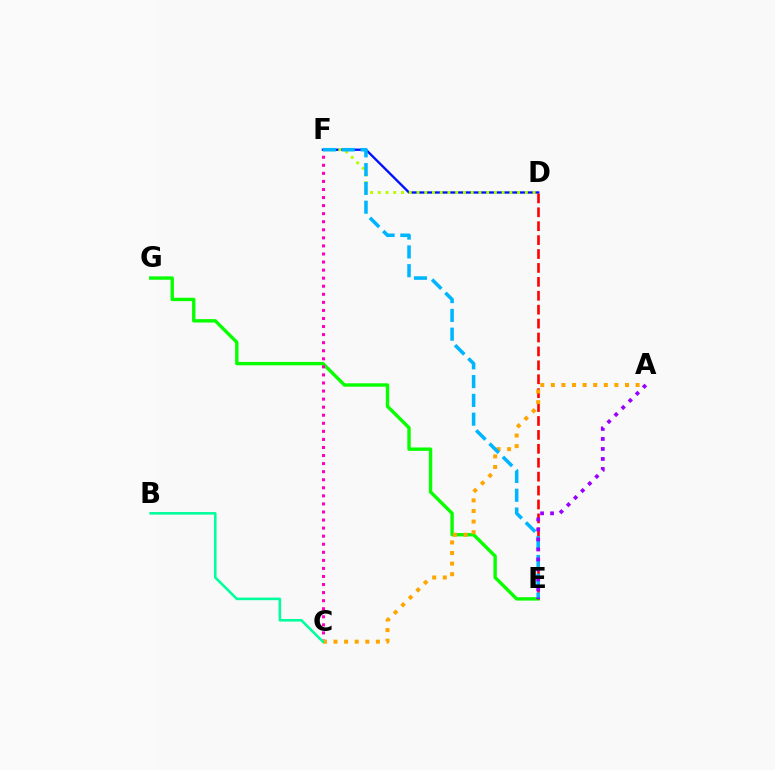{('D', 'F'): [{'color': '#0010ff', 'line_style': 'solid', 'thickness': 1.68}, {'color': '#b3ff00', 'line_style': 'dotted', 'thickness': 2.1}], ('E', 'G'): [{'color': '#08ff00', 'line_style': 'solid', 'thickness': 2.44}], ('C', 'F'): [{'color': '#ff00bd', 'line_style': 'dotted', 'thickness': 2.19}], ('D', 'E'): [{'color': '#ff0000', 'line_style': 'dashed', 'thickness': 1.89}], ('A', 'C'): [{'color': '#ffa500', 'line_style': 'dotted', 'thickness': 2.88}], ('E', 'F'): [{'color': '#00b5ff', 'line_style': 'dashed', 'thickness': 2.55}], ('B', 'C'): [{'color': '#00ff9d', 'line_style': 'solid', 'thickness': 1.86}], ('A', 'E'): [{'color': '#9b00ff', 'line_style': 'dotted', 'thickness': 2.72}]}